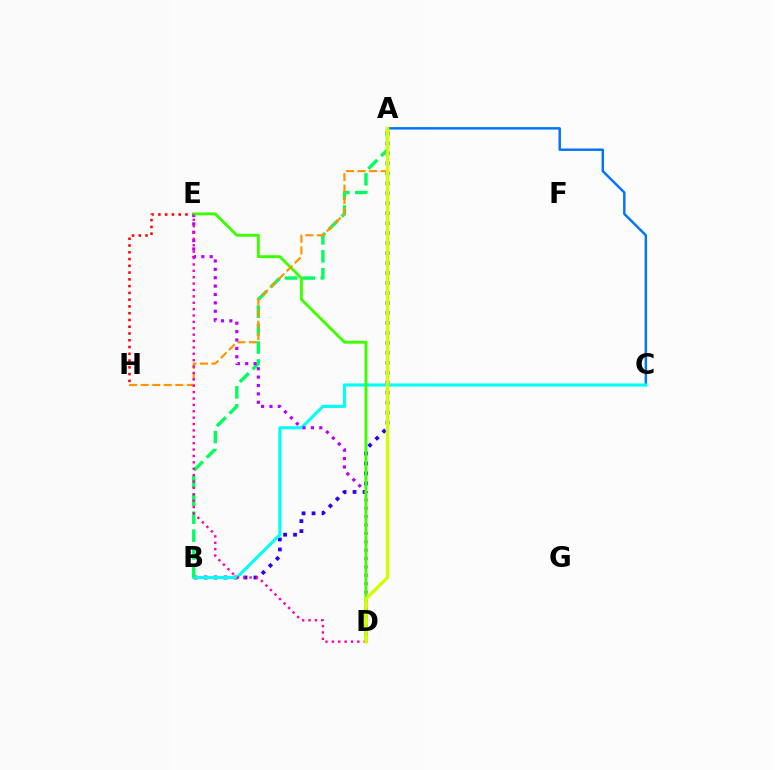{('A', 'C'): [{'color': '#0074ff', 'line_style': 'solid', 'thickness': 1.77}], ('E', 'H'): [{'color': '#ff0000', 'line_style': 'dotted', 'thickness': 1.84}], ('A', 'B'): [{'color': '#2500ff', 'line_style': 'dotted', 'thickness': 2.71}, {'color': '#00ff5c', 'line_style': 'dashed', 'thickness': 2.43}], ('B', 'C'): [{'color': '#00fff6', 'line_style': 'solid', 'thickness': 2.23}], ('D', 'E'): [{'color': '#b900ff', 'line_style': 'dotted', 'thickness': 2.28}, {'color': '#3dff00', 'line_style': 'solid', 'thickness': 2.09}, {'color': '#ff00ac', 'line_style': 'dotted', 'thickness': 1.73}], ('A', 'H'): [{'color': '#ff9400', 'line_style': 'dashed', 'thickness': 1.57}], ('A', 'D'): [{'color': '#d1ff00', 'line_style': 'solid', 'thickness': 2.43}]}